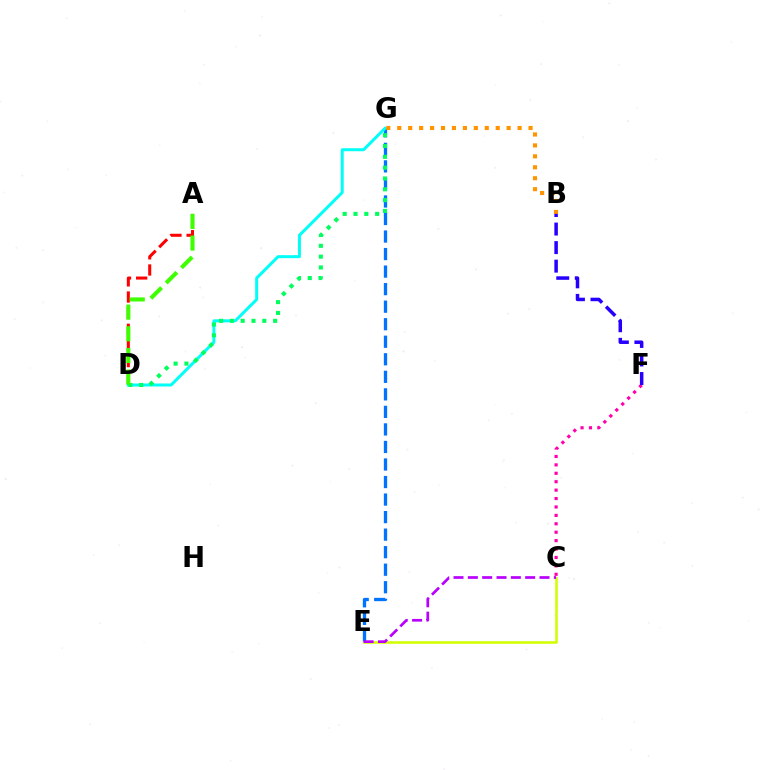{('C', 'F'): [{'color': '#ff00ac', 'line_style': 'dotted', 'thickness': 2.29}], ('E', 'G'): [{'color': '#0074ff', 'line_style': 'dashed', 'thickness': 2.38}], ('D', 'G'): [{'color': '#00fff6', 'line_style': 'solid', 'thickness': 2.15}, {'color': '#00ff5c', 'line_style': 'dotted', 'thickness': 2.94}], ('C', 'E'): [{'color': '#d1ff00', 'line_style': 'solid', 'thickness': 1.85}, {'color': '#b900ff', 'line_style': 'dashed', 'thickness': 1.95}], ('A', 'D'): [{'color': '#ff0000', 'line_style': 'dashed', 'thickness': 2.19}, {'color': '#3dff00', 'line_style': 'dashed', 'thickness': 2.94}], ('B', 'G'): [{'color': '#ff9400', 'line_style': 'dotted', 'thickness': 2.97}], ('B', 'F'): [{'color': '#2500ff', 'line_style': 'dashed', 'thickness': 2.52}]}